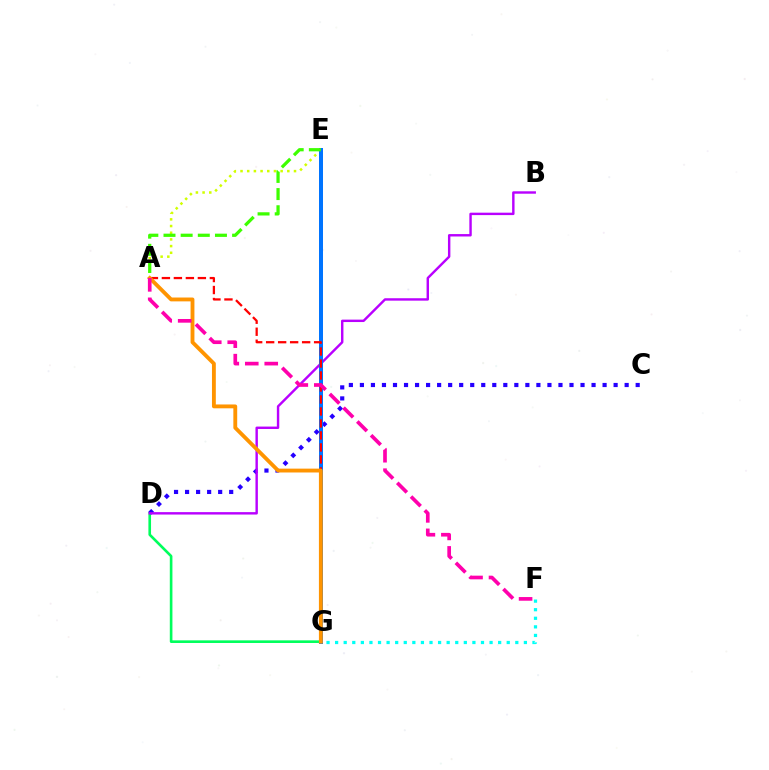{('A', 'E'): [{'color': '#d1ff00', 'line_style': 'dotted', 'thickness': 1.82}, {'color': '#3dff00', 'line_style': 'dashed', 'thickness': 2.33}], ('D', 'G'): [{'color': '#00ff5c', 'line_style': 'solid', 'thickness': 1.89}], ('C', 'D'): [{'color': '#2500ff', 'line_style': 'dotted', 'thickness': 3.0}], ('B', 'D'): [{'color': '#b900ff', 'line_style': 'solid', 'thickness': 1.74}], ('E', 'G'): [{'color': '#0074ff', 'line_style': 'solid', 'thickness': 2.88}], ('A', 'G'): [{'color': '#ff0000', 'line_style': 'dashed', 'thickness': 1.63}, {'color': '#ff9400', 'line_style': 'solid', 'thickness': 2.77}], ('F', 'G'): [{'color': '#00fff6', 'line_style': 'dotted', 'thickness': 2.33}], ('A', 'F'): [{'color': '#ff00ac', 'line_style': 'dashed', 'thickness': 2.64}]}